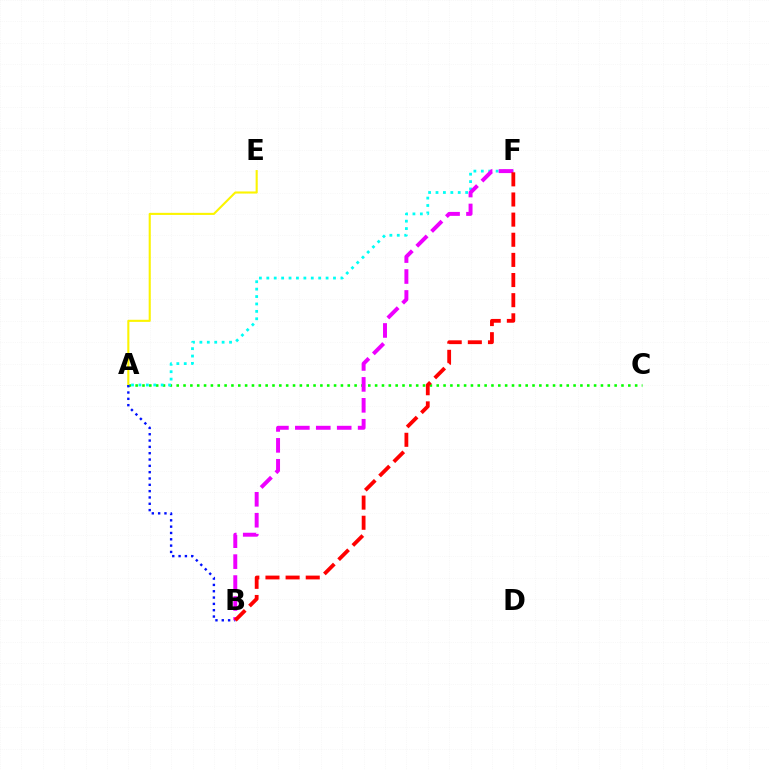{('A', 'C'): [{'color': '#08ff00', 'line_style': 'dotted', 'thickness': 1.86}], ('A', 'F'): [{'color': '#00fff6', 'line_style': 'dotted', 'thickness': 2.01}], ('A', 'E'): [{'color': '#fcf500', 'line_style': 'solid', 'thickness': 1.51}], ('A', 'B'): [{'color': '#0010ff', 'line_style': 'dotted', 'thickness': 1.72}], ('B', 'F'): [{'color': '#ee00ff', 'line_style': 'dashed', 'thickness': 2.84}, {'color': '#ff0000', 'line_style': 'dashed', 'thickness': 2.74}]}